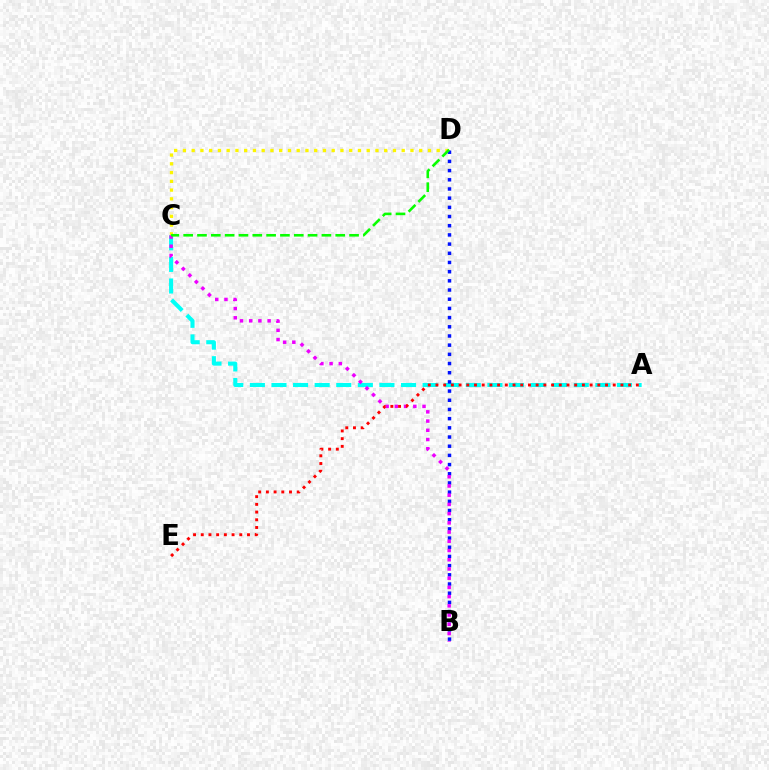{('A', 'C'): [{'color': '#00fff6', 'line_style': 'dashed', 'thickness': 2.93}], ('C', 'D'): [{'color': '#fcf500', 'line_style': 'dotted', 'thickness': 2.38}, {'color': '#08ff00', 'line_style': 'dashed', 'thickness': 1.88}], ('B', 'D'): [{'color': '#0010ff', 'line_style': 'dotted', 'thickness': 2.5}], ('B', 'C'): [{'color': '#ee00ff', 'line_style': 'dotted', 'thickness': 2.51}], ('A', 'E'): [{'color': '#ff0000', 'line_style': 'dotted', 'thickness': 2.09}]}